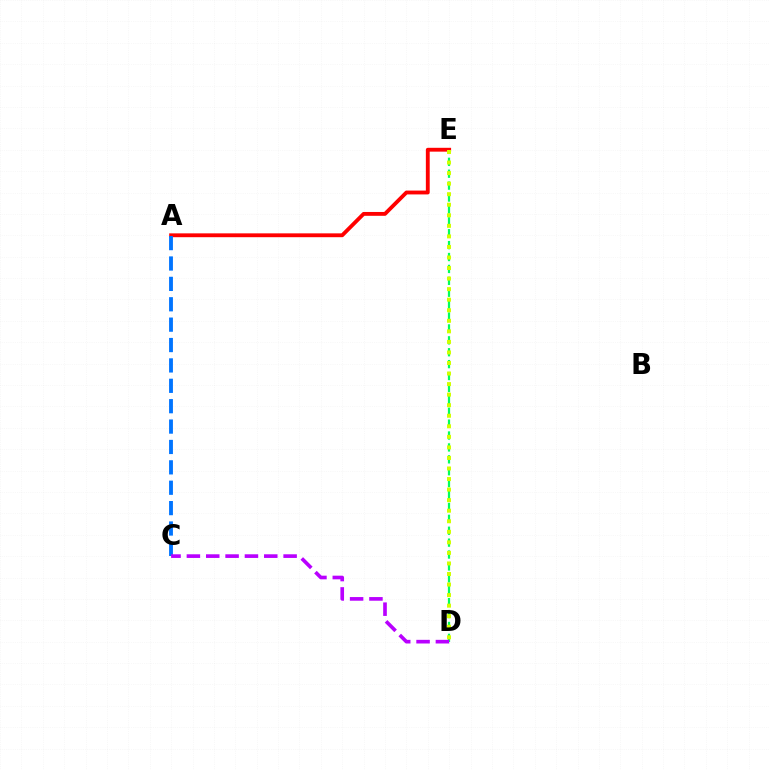{('D', 'E'): [{'color': '#00ff5c', 'line_style': 'dashed', 'thickness': 1.62}, {'color': '#d1ff00', 'line_style': 'dotted', 'thickness': 2.87}], ('A', 'E'): [{'color': '#ff0000', 'line_style': 'solid', 'thickness': 2.77}], ('A', 'C'): [{'color': '#0074ff', 'line_style': 'dashed', 'thickness': 2.77}], ('C', 'D'): [{'color': '#b900ff', 'line_style': 'dashed', 'thickness': 2.63}]}